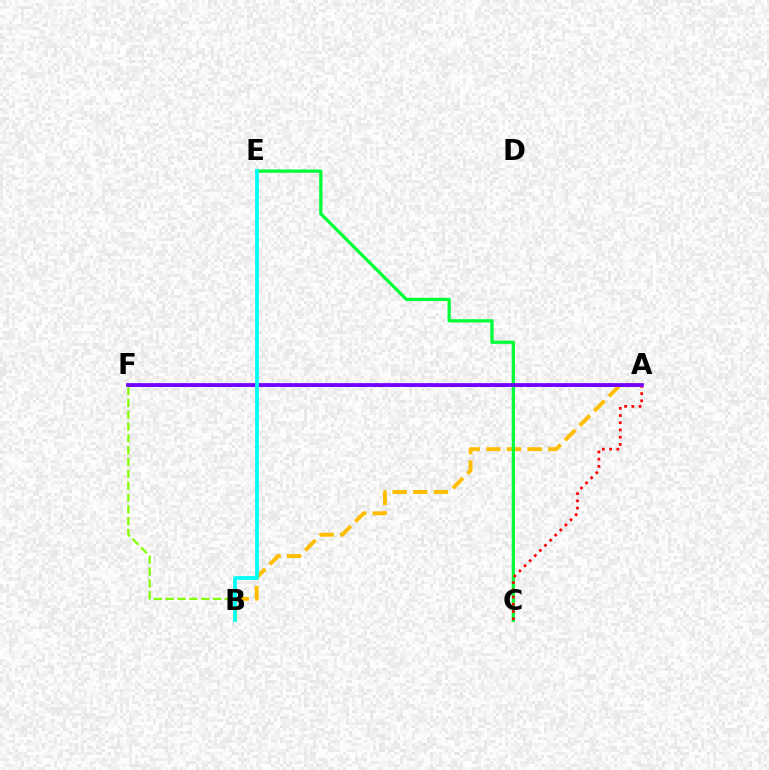{('A', 'F'): [{'color': '#004bff', 'line_style': 'dashed', 'thickness': 2.08}, {'color': '#ff00cf', 'line_style': 'dashed', 'thickness': 1.87}, {'color': '#7200ff', 'line_style': 'solid', 'thickness': 2.68}], ('A', 'B'): [{'color': '#ffbd00', 'line_style': 'dashed', 'thickness': 2.81}], ('C', 'E'): [{'color': '#00ff39', 'line_style': 'solid', 'thickness': 2.36}], ('A', 'C'): [{'color': '#ff0000', 'line_style': 'dotted', 'thickness': 1.96}], ('B', 'F'): [{'color': '#84ff00', 'line_style': 'dashed', 'thickness': 1.61}], ('B', 'E'): [{'color': '#00fff6', 'line_style': 'solid', 'thickness': 2.67}]}